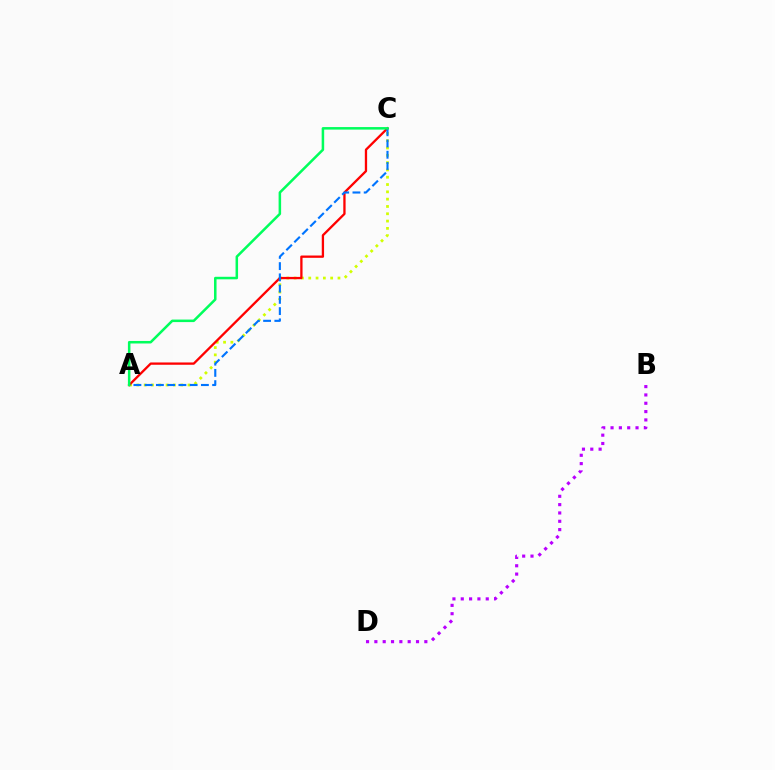{('A', 'C'): [{'color': '#d1ff00', 'line_style': 'dotted', 'thickness': 1.99}, {'color': '#ff0000', 'line_style': 'solid', 'thickness': 1.66}, {'color': '#0074ff', 'line_style': 'dashed', 'thickness': 1.53}, {'color': '#00ff5c', 'line_style': 'solid', 'thickness': 1.82}], ('B', 'D'): [{'color': '#b900ff', 'line_style': 'dotted', 'thickness': 2.26}]}